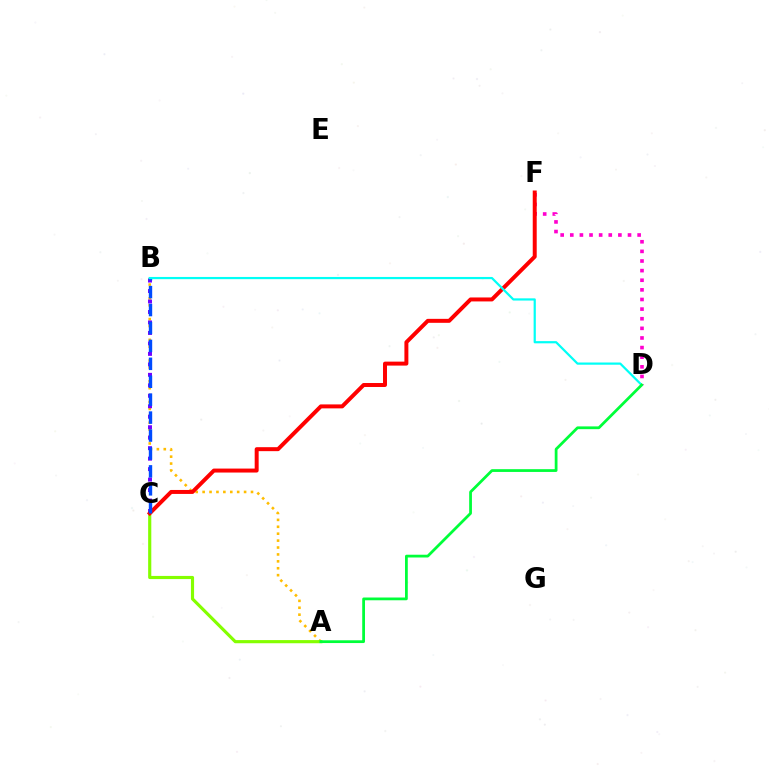{('A', 'B'): [{'color': '#ffbd00', 'line_style': 'dotted', 'thickness': 1.88}], ('A', 'C'): [{'color': '#84ff00', 'line_style': 'solid', 'thickness': 2.27}], ('D', 'F'): [{'color': '#ff00cf', 'line_style': 'dotted', 'thickness': 2.61}], ('B', 'C'): [{'color': '#7200ff', 'line_style': 'dotted', 'thickness': 2.85}, {'color': '#004bff', 'line_style': 'dashed', 'thickness': 2.44}], ('C', 'F'): [{'color': '#ff0000', 'line_style': 'solid', 'thickness': 2.86}], ('B', 'D'): [{'color': '#00fff6', 'line_style': 'solid', 'thickness': 1.59}], ('A', 'D'): [{'color': '#00ff39', 'line_style': 'solid', 'thickness': 1.99}]}